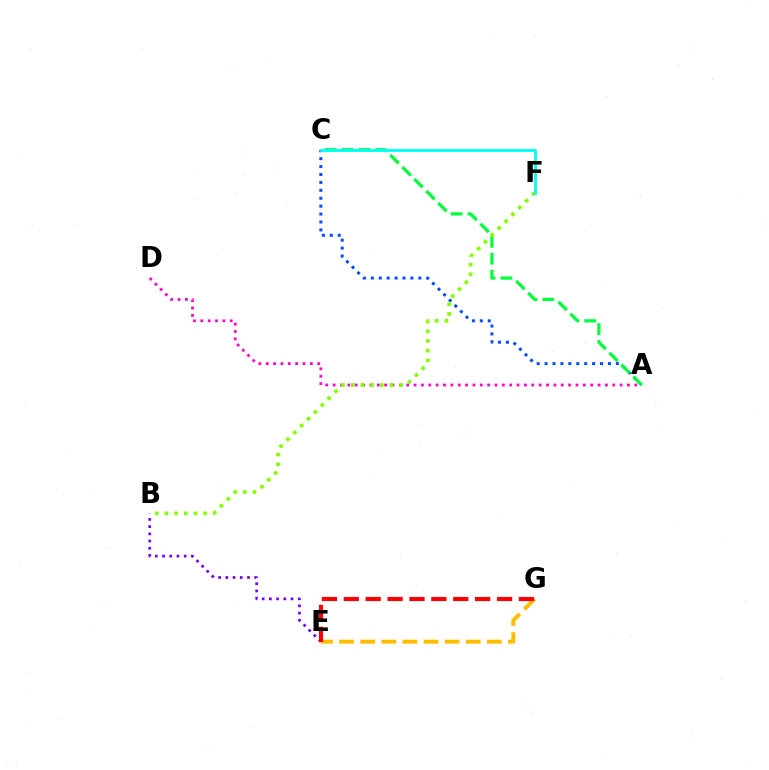{('A', 'C'): [{'color': '#004bff', 'line_style': 'dotted', 'thickness': 2.15}, {'color': '#00ff39', 'line_style': 'dashed', 'thickness': 2.3}], ('A', 'D'): [{'color': '#ff00cf', 'line_style': 'dotted', 'thickness': 2.0}], ('E', 'G'): [{'color': '#ffbd00', 'line_style': 'dashed', 'thickness': 2.87}, {'color': '#ff0000', 'line_style': 'dashed', 'thickness': 2.97}], ('B', 'E'): [{'color': '#7200ff', 'line_style': 'dotted', 'thickness': 1.96}], ('B', 'F'): [{'color': '#84ff00', 'line_style': 'dotted', 'thickness': 2.63}], ('C', 'F'): [{'color': '#00fff6', 'line_style': 'solid', 'thickness': 2.05}]}